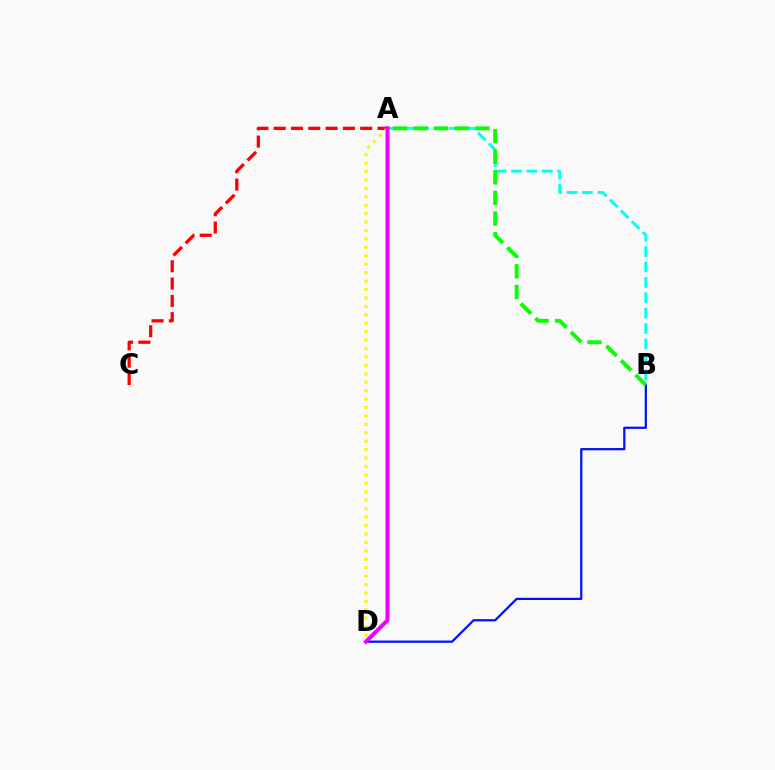{('A', 'C'): [{'color': '#ff0000', 'line_style': 'dashed', 'thickness': 2.35}], ('A', 'B'): [{'color': '#00fff6', 'line_style': 'dashed', 'thickness': 2.09}, {'color': '#08ff00', 'line_style': 'dashed', 'thickness': 2.8}], ('A', 'D'): [{'color': '#fcf500', 'line_style': 'dotted', 'thickness': 2.29}, {'color': '#ee00ff', 'line_style': 'solid', 'thickness': 2.9}], ('B', 'D'): [{'color': '#0010ff', 'line_style': 'solid', 'thickness': 1.61}]}